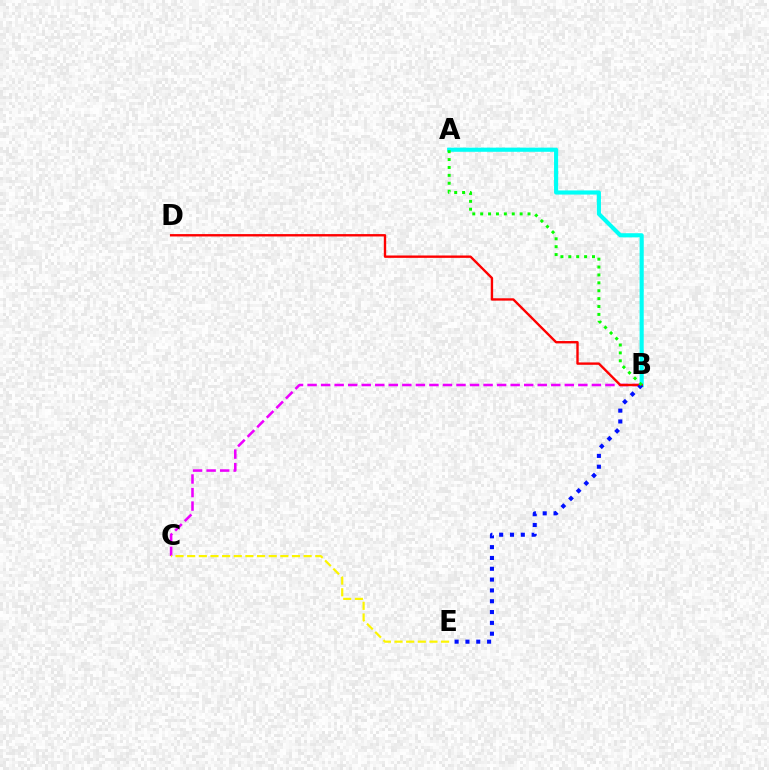{('B', 'C'): [{'color': '#ee00ff', 'line_style': 'dashed', 'thickness': 1.84}], ('C', 'E'): [{'color': '#fcf500', 'line_style': 'dashed', 'thickness': 1.58}], ('A', 'B'): [{'color': '#00fff6', 'line_style': 'solid', 'thickness': 2.97}, {'color': '#08ff00', 'line_style': 'dotted', 'thickness': 2.14}], ('B', 'D'): [{'color': '#ff0000', 'line_style': 'solid', 'thickness': 1.71}], ('B', 'E'): [{'color': '#0010ff', 'line_style': 'dotted', 'thickness': 2.94}]}